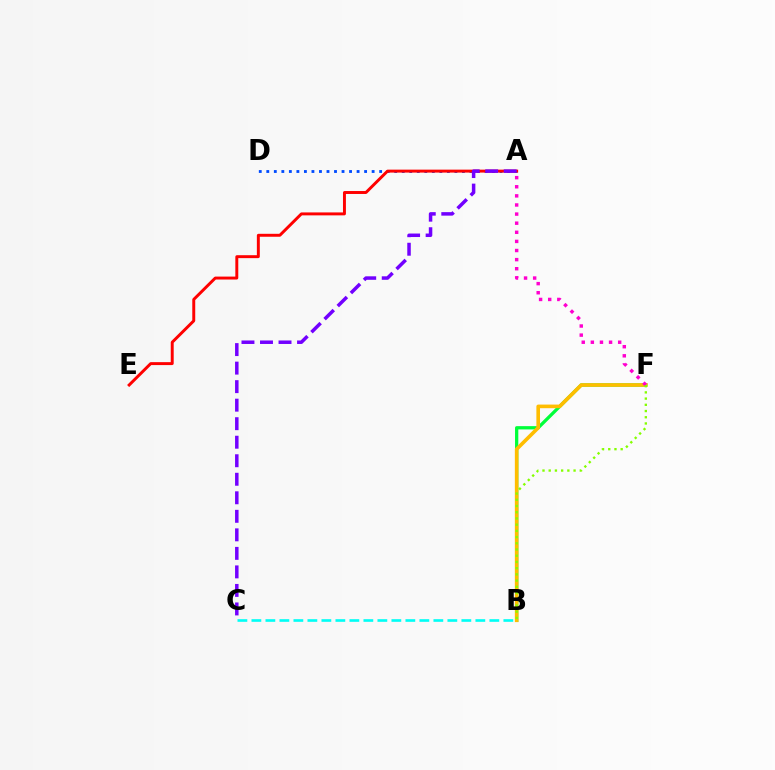{('B', 'F'): [{'color': '#00ff39', 'line_style': 'solid', 'thickness': 2.36}, {'color': '#ffbd00', 'line_style': 'solid', 'thickness': 2.61}, {'color': '#84ff00', 'line_style': 'dotted', 'thickness': 1.69}], ('A', 'D'): [{'color': '#004bff', 'line_style': 'dotted', 'thickness': 2.04}], ('A', 'F'): [{'color': '#ff00cf', 'line_style': 'dotted', 'thickness': 2.47}], ('B', 'C'): [{'color': '#00fff6', 'line_style': 'dashed', 'thickness': 1.9}], ('A', 'E'): [{'color': '#ff0000', 'line_style': 'solid', 'thickness': 2.12}], ('A', 'C'): [{'color': '#7200ff', 'line_style': 'dashed', 'thickness': 2.52}]}